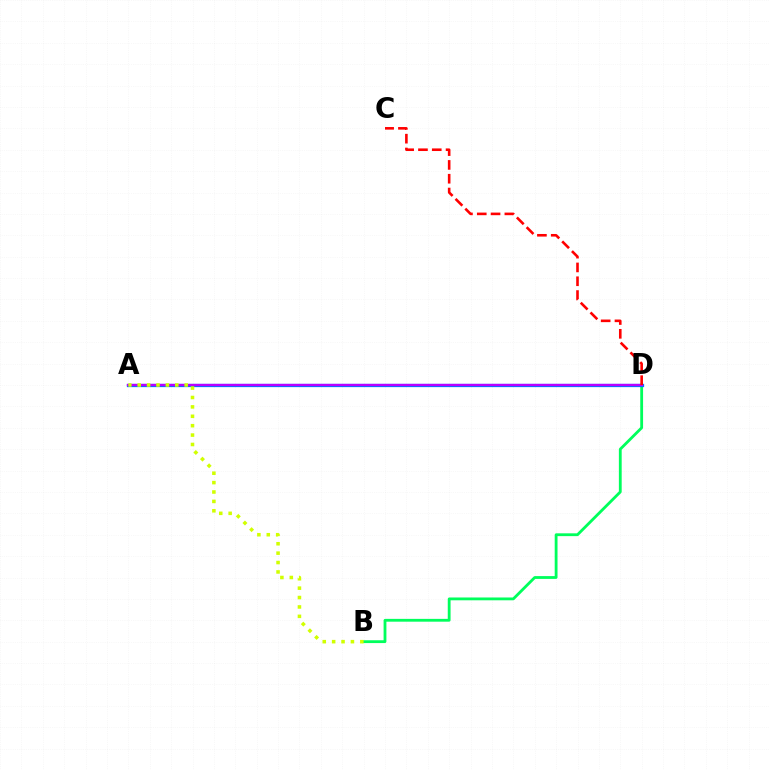{('B', 'D'): [{'color': '#00ff5c', 'line_style': 'solid', 'thickness': 2.03}], ('A', 'D'): [{'color': '#0074ff', 'line_style': 'solid', 'thickness': 2.34}, {'color': '#b900ff', 'line_style': 'solid', 'thickness': 1.64}], ('C', 'D'): [{'color': '#ff0000', 'line_style': 'dashed', 'thickness': 1.88}], ('A', 'B'): [{'color': '#d1ff00', 'line_style': 'dotted', 'thickness': 2.55}]}